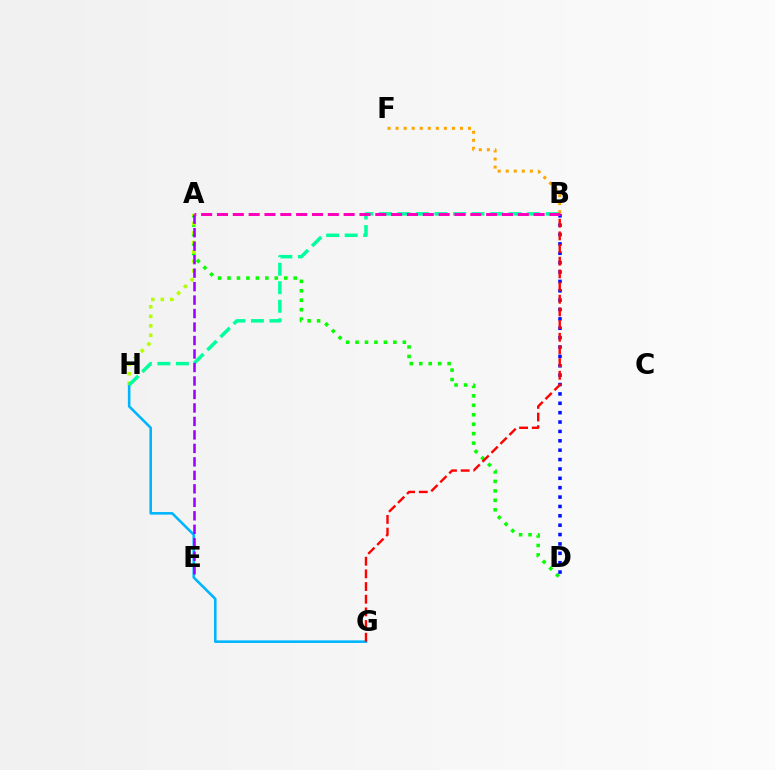{('A', 'D'): [{'color': '#08ff00', 'line_style': 'dotted', 'thickness': 2.57}], ('G', 'H'): [{'color': '#00b5ff', 'line_style': 'solid', 'thickness': 1.85}], ('B', 'D'): [{'color': '#0010ff', 'line_style': 'dotted', 'thickness': 2.55}], ('B', 'G'): [{'color': '#ff0000', 'line_style': 'dashed', 'thickness': 1.72}], ('A', 'H'): [{'color': '#b3ff00', 'line_style': 'dotted', 'thickness': 2.58}], ('B', 'F'): [{'color': '#ffa500', 'line_style': 'dotted', 'thickness': 2.19}], ('B', 'H'): [{'color': '#00ff9d', 'line_style': 'dashed', 'thickness': 2.52}], ('A', 'E'): [{'color': '#9b00ff', 'line_style': 'dashed', 'thickness': 1.83}], ('A', 'B'): [{'color': '#ff00bd', 'line_style': 'dashed', 'thickness': 2.15}]}